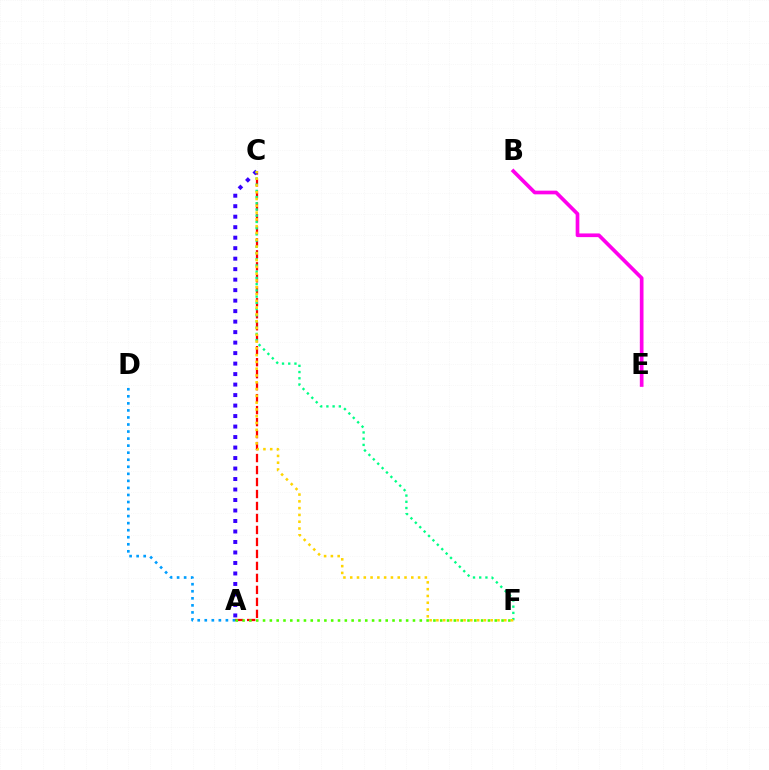{('B', 'E'): [{'color': '#ff00ed', 'line_style': 'solid', 'thickness': 2.65}], ('A', 'C'): [{'color': '#ff0000', 'line_style': 'dashed', 'thickness': 1.63}, {'color': '#3700ff', 'line_style': 'dotted', 'thickness': 2.85}], ('A', 'D'): [{'color': '#009eff', 'line_style': 'dotted', 'thickness': 1.91}], ('A', 'F'): [{'color': '#4fff00', 'line_style': 'dotted', 'thickness': 1.85}], ('C', 'F'): [{'color': '#00ff86', 'line_style': 'dotted', 'thickness': 1.69}, {'color': '#ffd500', 'line_style': 'dotted', 'thickness': 1.84}]}